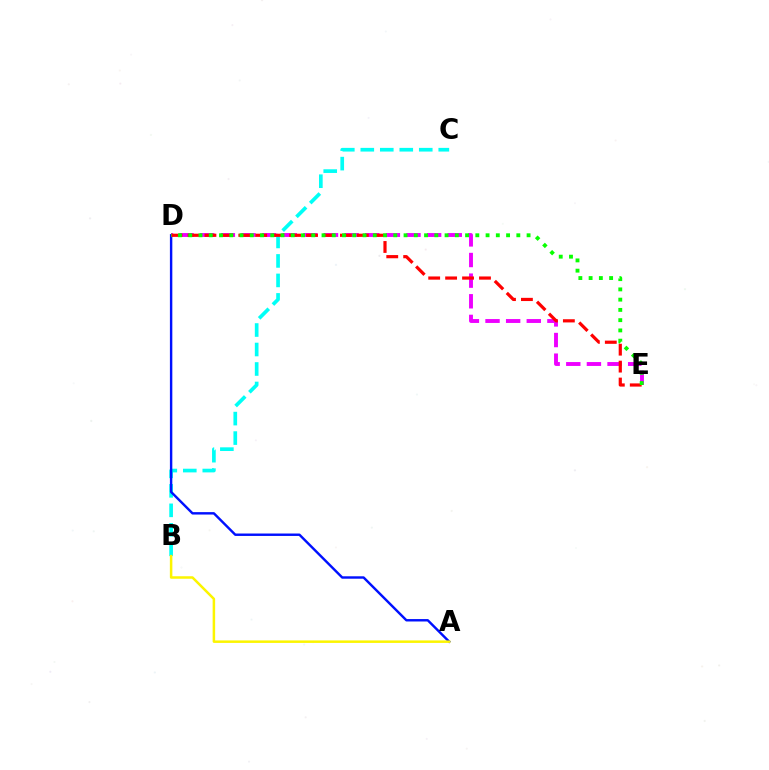{('B', 'C'): [{'color': '#00fff6', 'line_style': 'dashed', 'thickness': 2.65}], ('A', 'D'): [{'color': '#0010ff', 'line_style': 'solid', 'thickness': 1.74}], ('D', 'E'): [{'color': '#ee00ff', 'line_style': 'dashed', 'thickness': 2.8}, {'color': '#ff0000', 'line_style': 'dashed', 'thickness': 2.3}, {'color': '#08ff00', 'line_style': 'dotted', 'thickness': 2.79}], ('A', 'B'): [{'color': '#fcf500', 'line_style': 'solid', 'thickness': 1.8}]}